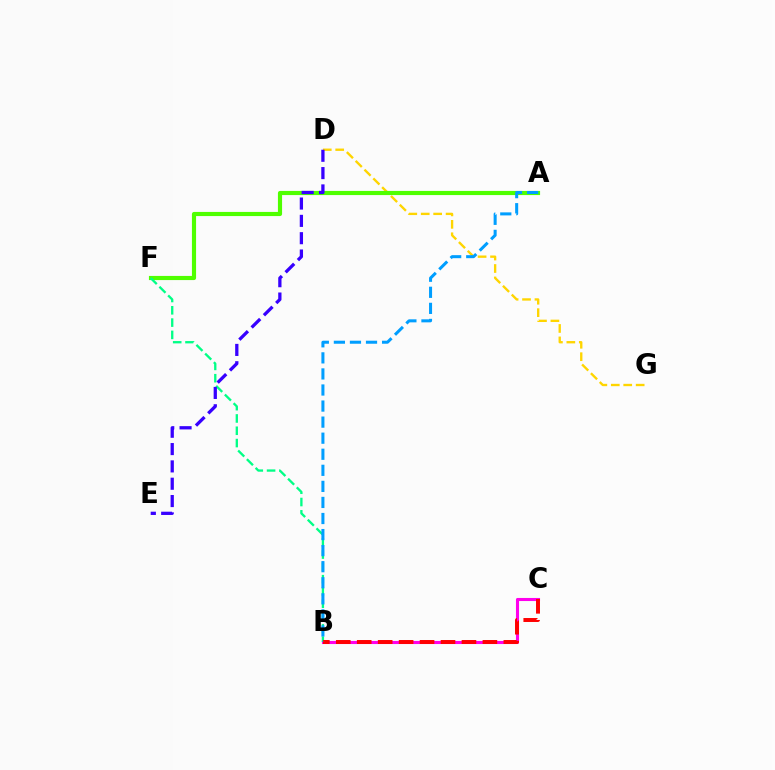{('D', 'G'): [{'color': '#ffd500', 'line_style': 'dashed', 'thickness': 1.69}], ('B', 'C'): [{'color': '#ff00ed', 'line_style': 'solid', 'thickness': 2.22}, {'color': '#ff0000', 'line_style': 'dashed', 'thickness': 2.85}], ('A', 'F'): [{'color': '#4fff00', 'line_style': 'solid', 'thickness': 2.99}], ('B', 'F'): [{'color': '#00ff86', 'line_style': 'dashed', 'thickness': 1.67}], ('D', 'E'): [{'color': '#3700ff', 'line_style': 'dashed', 'thickness': 2.35}], ('A', 'B'): [{'color': '#009eff', 'line_style': 'dashed', 'thickness': 2.18}]}